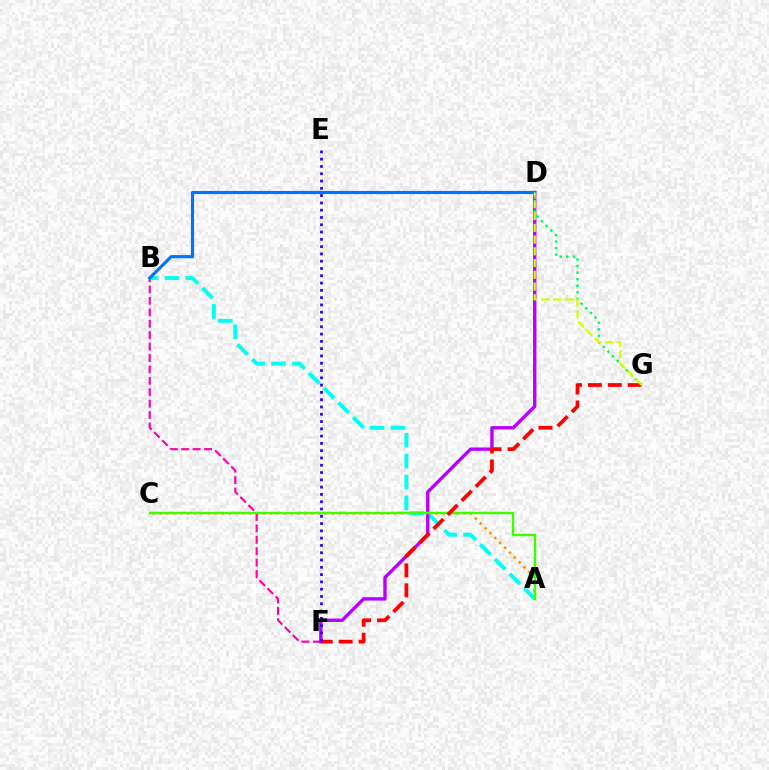{('A', 'C'): [{'color': '#ff9400', 'line_style': 'dotted', 'thickness': 1.87}, {'color': '#3dff00', 'line_style': 'solid', 'thickness': 1.72}], ('B', 'F'): [{'color': '#ff00ac', 'line_style': 'dashed', 'thickness': 1.55}], ('A', 'B'): [{'color': '#00fff6', 'line_style': 'dashed', 'thickness': 2.83}], ('D', 'F'): [{'color': '#b900ff', 'line_style': 'solid', 'thickness': 2.44}], ('D', 'G'): [{'color': '#00ff5c', 'line_style': 'dotted', 'thickness': 1.78}, {'color': '#d1ff00', 'line_style': 'dashed', 'thickness': 1.6}], ('B', 'D'): [{'color': '#0074ff', 'line_style': 'solid', 'thickness': 2.28}], ('F', 'G'): [{'color': '#ff0000', 'line_style': 'dashed', 'thickness': 2.71}], ('E', 'F'): [{'color': '#2500ff', 'line_style': 'dotted', 'thickness': 1.98}]}